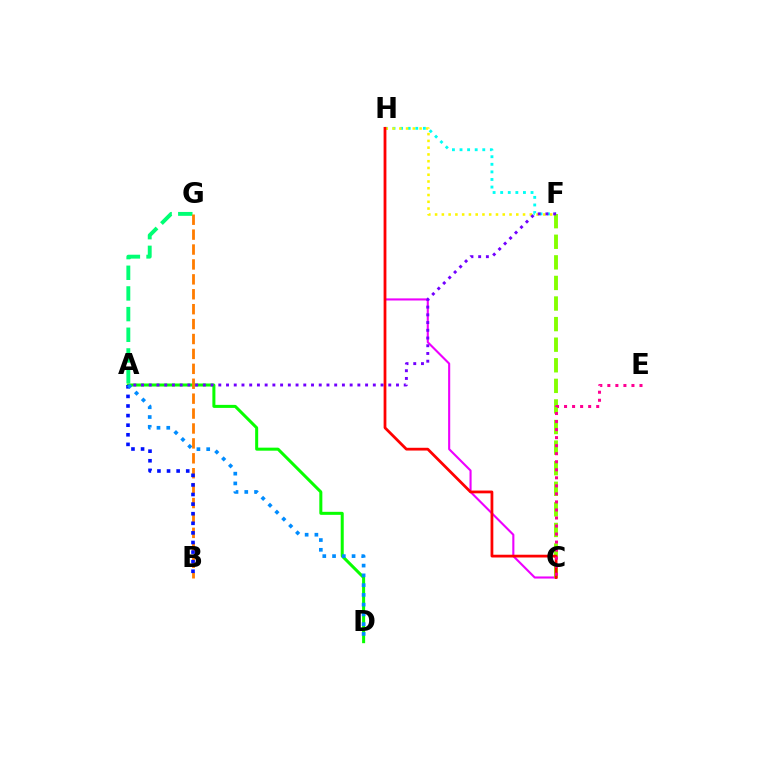{('A', 'G'): [{'color': '#00ff74', 'line_style': 'dashed', 'thickness': 2.81}], ('C', 'H'): [{'color': '#ee00ff', 'line_style': 'solid', 'thickness': 1.52}, {'color': '#ff0000', 'line_style': 'solid', 'thickness': 1.99}], ('A', 'D'): [{'color': '#08ff00', 'line_style': 'solid', 'thickness': 2.18}, {'color': '#008cff', 'line_style': 'dotted', 'thickness': 2.65}], ('F', 'H'): [{'color': '#00fff6', 'line_style': 'dotted', 'thickness': 2.06}, {'color': '#fcf500', 'line_style': 'dotted', 'thickness': 1.84}], ('C', 'F'): [{'color': '#84ff00', 'line_style': 'dashed', 'thickness': 2.8}], ('B', 'G'): [{'color': '#ff7c00', 'line_style': 'dashed', 'thickness': 2.03}], ('A', 'B'): [{'color': '#0010ff', 'line_style': 'dotted', 'thickness': 2.61}], ('A', 'F'): [{'color': '#7200ff', 'line_style': 'dotted', 'thickness': 2.1}], ('C', 'E'): [{'color': '#ff0094', 'line_style': 'dotted', 'thickness': 2.18}]}